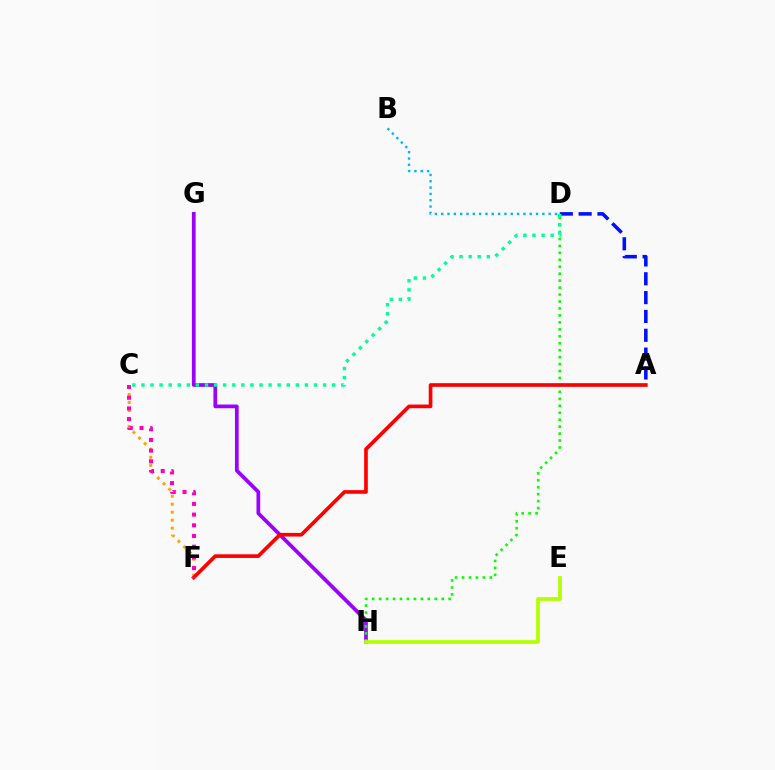{('G', 'H'): [{'color': '#9b00ff', 'line_style': 'solid', 'thickness': 2.68}], ('C', 'F'): [{'color': '#ffa500', 'line_style': 'dotted', 'thickness': 2.17}, {'color': '#ff00bd', 'line_style': 'dotted', 'thickness': 2.91}], ('D', 'H'): [{'color': '#08ff00', 'line_style': 'dotted', 'thickness': 1.89}], ('E', 'H'): [{'color': '#b3ff00', 'line_style': 'solid', 'thickness': 2.67}], ('A', 'D'): [{'color': '#0010ff', 'line_style': 'dashed', 'thickness': 2.56}], ('B', 'D'): [{'color': '#00b5ff', 'line_style': 'dotted', 'thickness': 1.72}], ('A', 'F'): [{'color': '#ff0000', 'line_style': 'solid', 'thickness': 2.64}], ('C', 'D'): [{'color': '#00ff9d', 'line_style': 'dotted', 'thickness': 2.47}]}